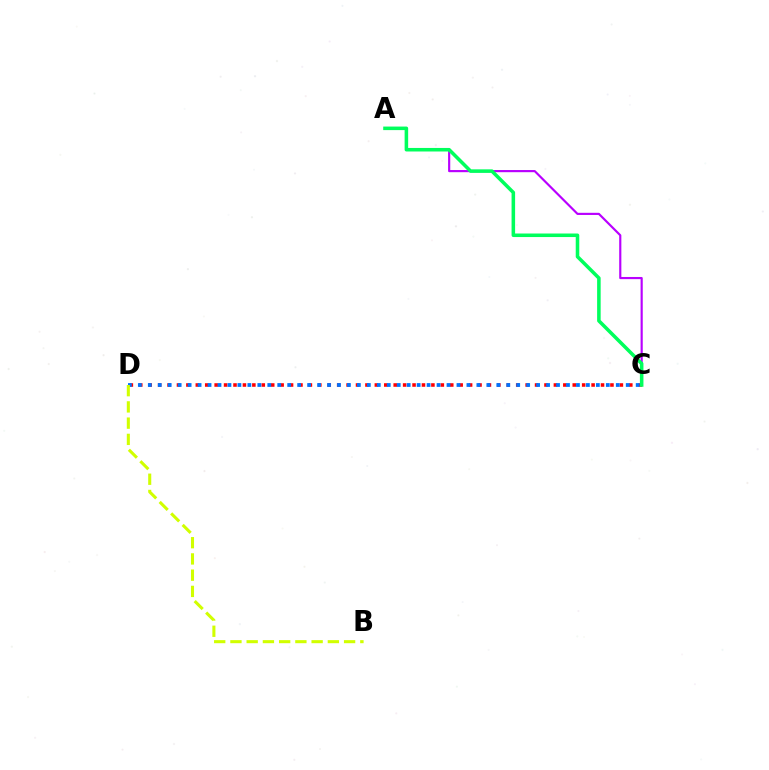{('C', 'D'): [{'color': '#ff0000', 'line_style': 'dotted', 'thickness': 2.56}, {'color': '#0074ff', 'line_style': 'dotted', 'thickness': 2.71}], ('A', 'C'): [{'color': '#b900ff', 'line_style': 'solid', 'thickness': 1.55}, {'color': '#00ff5c', 'line_style': 'solid', 'thickness': 2.55}], ('B', 'D'): [{'color': '#d1ff00', 'line_style': 'dashed', 'thickness': 2.21}]}